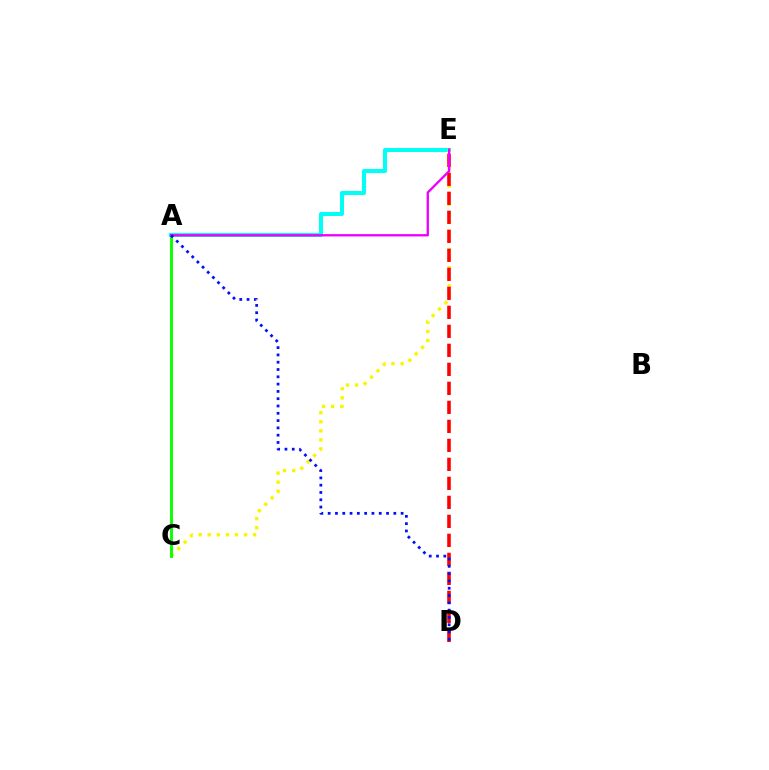{('A', 'E'): [{'color': '#00fff6', 'line_style': 'solid', 'thickness': 2.9}, {'color': '#ee00ff', 'line_style': 'solid', 'thickness': 1.68}], ('C', 'E'): [{'color': '#fcf500', 'line_style': 'dotted', 'thickness': 2.46}], ('A', 'C'): [{'color': '#08ff00', 'line_style': 'solid', 'thickness': 2.09}], ('D', 'E'): [{'color': '#ff0000', 'line_style': 'dashed', 'thickness': 2.58}], ('A', 'D'): [{'color': '#0010ff', 'line_style': 'dotted', 'thickness': 1.98}]}